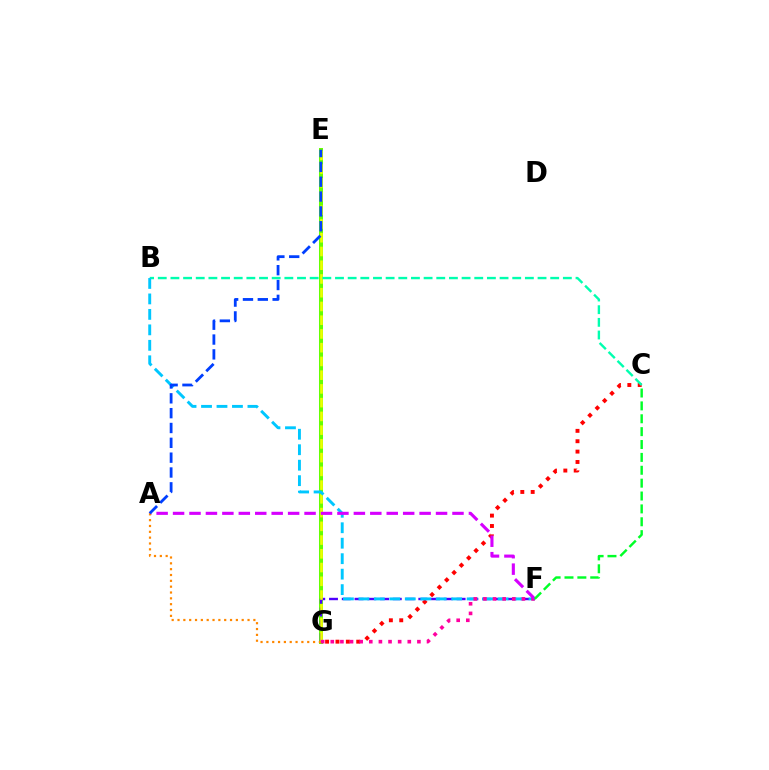{('C', 'G'): [{'color': '#ff0000', 'line_style': 'dotted', 'thickness': 2.82}], ('E', 'G'): [{'color': '#66ff00', 'line_style': 'solid', 'thickness': 2.88}, {'color': '#eeff00', 'line_style': 'dashed', 'thickness': 1.87}], ('F', 'G'): [{'color': '#4f00ff', 'line_style': 'dashed', 'thickness': 1.73}, {'color': '#ff00a0', 'line_style': 'dotted', 'thickness': 2.62}], ('B', 'C'): [{'color': '#00ffaf', 'line_style': 'dashed', 'thickness': 1.72}], ('B', 'F'): [{'color': '#00c7ff', 'line_style': 'dashed', 'thickness': 2.1}], ('A', 'F'): [{'color': '#d600ff', 'line_style': 'dashed', 'thickness': 2.23}], ('A', 'G'): [{'color': '#ff8800', 'line_style': 'dotted', 'thickness': 1.59}], ('A', 'E'): [{'color': '#003fff', 'line_style': 'dashed', 'thickness': 2.02}], ('C', 'F'): [{'color': '#00ff27', 'line_style': 'dashed', 'thickness': 1.75}]}